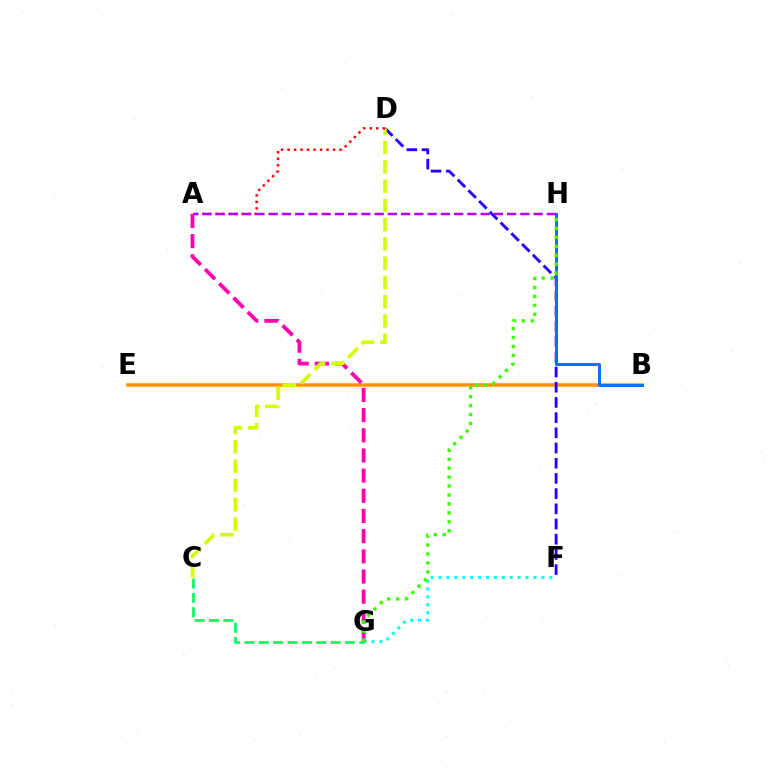{('B', 'E'): [{'color': '#ff9400', 'line_style': 'solid', 'thickness': 2.53}], ('F', 'G'): [{'color': '#00fff6', 'line_style': 'dotted', 'thickness': 2.15}], ('D', 'F'): [{'color': '#2500ff', 'line_style': 'dashed', 'thickness': 2.06}], ('A', 'G'): [{'color': '#ff00ac', 'line_style': 'dashed', 'thickness': 2.74}], ('B', 'H'): [{'color': '#0074ff', 'line_style': 'solid', 'thickness': 2.15}], ('C', 'G'): [{'color': '#00ff5c', 'line_style': 'dashed', 'thickness': 1.95}], ('C', 'D'): [{'color': '#d1ff00', 'line_style': 'dashed', 'thickness': 2.62}], ('G', 'H'): [{'color': '#3dff00', 'line_style': 'dotted', 'thickness': 2.43}], ('A', 'D'): [{'color': '#ff0000', 'line_style': 'dotted', 'thickness': 1.77}], ('A', 'H'): [{'color': '#b900ff', 'line_style': 'dashed', 'thickness': 1.8}]}